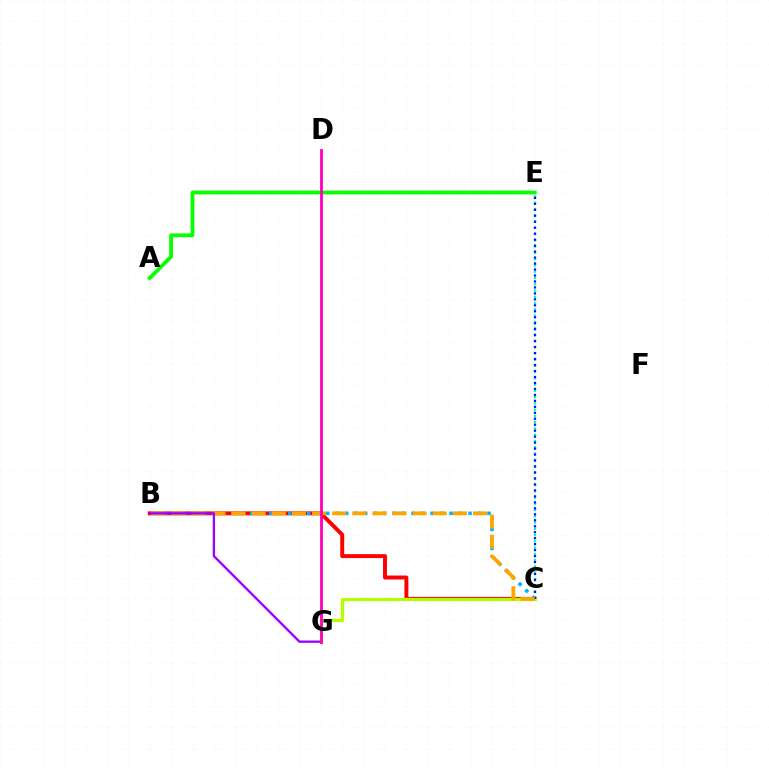{('B', 'C'): [{'color': '#ff0000', 'line_style': 'solid', 'thickness': 2.84}, {'color': '#00b5ff', 'line_style': 'dotted', 'thickness': 2.58}, {'color': '#ffa500', 'line_style': 'dashed', 'thickness': 2.73}], ('C', 'G'): [{'color': '#b3ff00', 'line_style': 'solid', 'thickness': 2.33}], ('A', 'E'): [{'color': '#08ff00', 'line_style': 'solid', 'thickness': 2.73}], ('C', 'E'): [{'color': '#00ff9d', 'line_style': 'dotted', 'thickness': 1.7}, {'color': '#0010ff', 'line_style': 'dotted', 'thickness': 1.62}], ('B', 'G'): [{'color': '#9b00ff', 'line_style': 'solid', 'thickness': 1.66}], ('D', 'G'): [{'color': '#ff00bd', 'line_style': 'solid', 'thickness': 2.02}]}